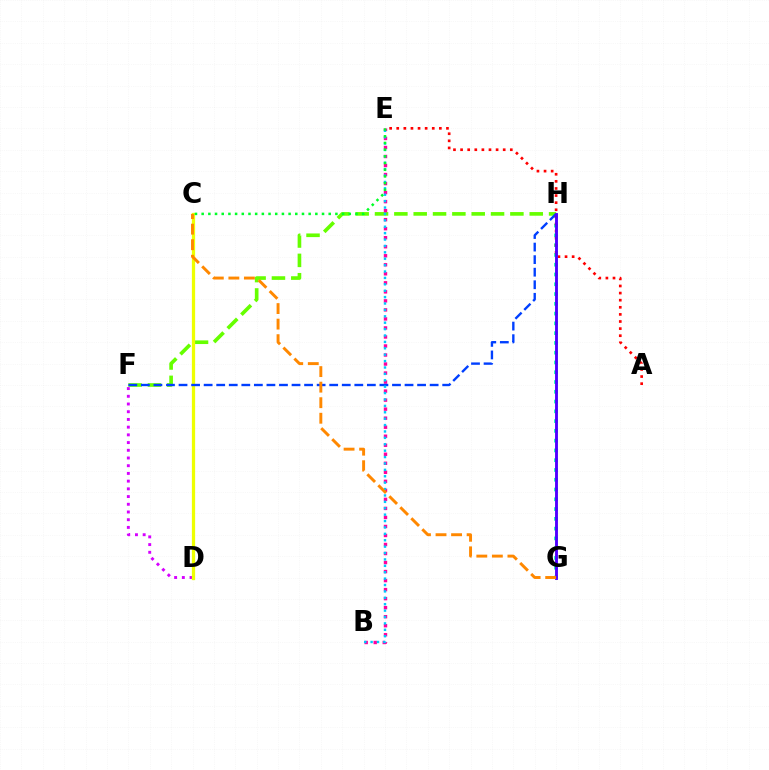{('F', 'H'): [{'color': '#66ff00', 'line_style': 'dashed', 'thickness': 2.63}, {'color': '#003fff', 'line_style': 'dashed', 'thickness': 1.71}], ('B', 'E'): [{'color': '#ff00a0', 'line_style': 'dotted', 'thickness': 2.45}, {'color': '#00c7ff', 'line_style': 'dotted', 'thickness': 1.74}], ('G', 'H'): [{'color': '#00ffaf', 'line_style': 'dotted', 'thickness': 2.66}, {'color': '#4f00ff', 'line_style': 'solid', 'thickness': 2.07}], ('D', 'F'): [{'color': '#d600ff', 'line_style': 'dotted', 'thickness': 2.1}], ('C', 'D'): [{'color': '#eeff00', 'line_style': 'solid', 'thickness': 2.35}], ('A', 'E'): [{'color': '#ff0000', 'line_style': 'dotted', 'thickness': 1.93}], ('C', 'E'): [{'color': '#00ff27', 'line_style': 'dotted', 'thickness': 1.82}], ('C', 'G'): [{'color': '#ff8800', 'line_style': 'dashed', 'thickness': 2.11}]}